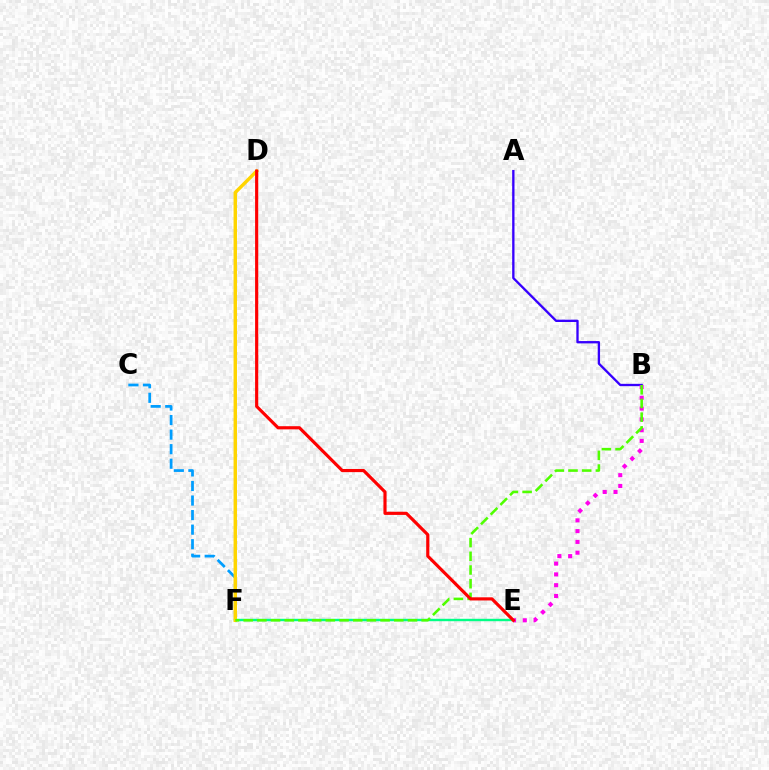{('A', 'B'): [{'color': '#3700ff', 'line_style': 'solid', 'thickness': 1.68}], ('E', 'F'): [{'color': '#00ff86', 'line_style': 'solid', 'thickness': 1.74}], ('B', 'E'): [{'color': '#ff00ed', 'line_style': 'dotted', 'thickness': 2.93}], ('C', 'F'): [{'color': '#009eff', 'line_style': 'dashed', 'thickness': 1.98}], ('D', 'F'): [{'color': '#ffd500', 'line_style': 'solid', 'thickness': 2.46}], ('B', 'F'): [{'color': '#4fff00', 'line_style': 'dashed', 'thickness': 1.86}], ('D', 'E'): [{'color': '#ff0000', 'line_style': 'solid', 'thickness': 2.27}]}